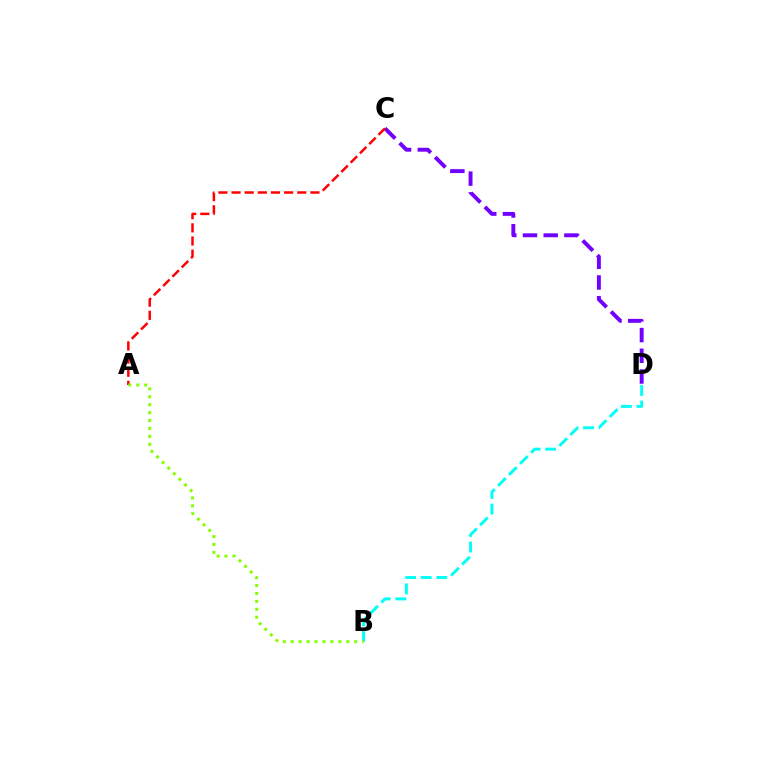{('C', 'D'): [{'color': '#7200ff', 'line_style': 'dashed', 'thickness': 2.81}], ('A', 'C'): [{'color': '#ff0000', 'line_style': 'dashed', 'thickness': 1.79}], ('B', 'D'): [{'color': '#00fff6', 'line_style': 'dashed', 'thickness': 2.12}], ('A', 'B'): [{'color': '#84ff00', 'line_style': 'dotted', 'thickness': 2.15}]}